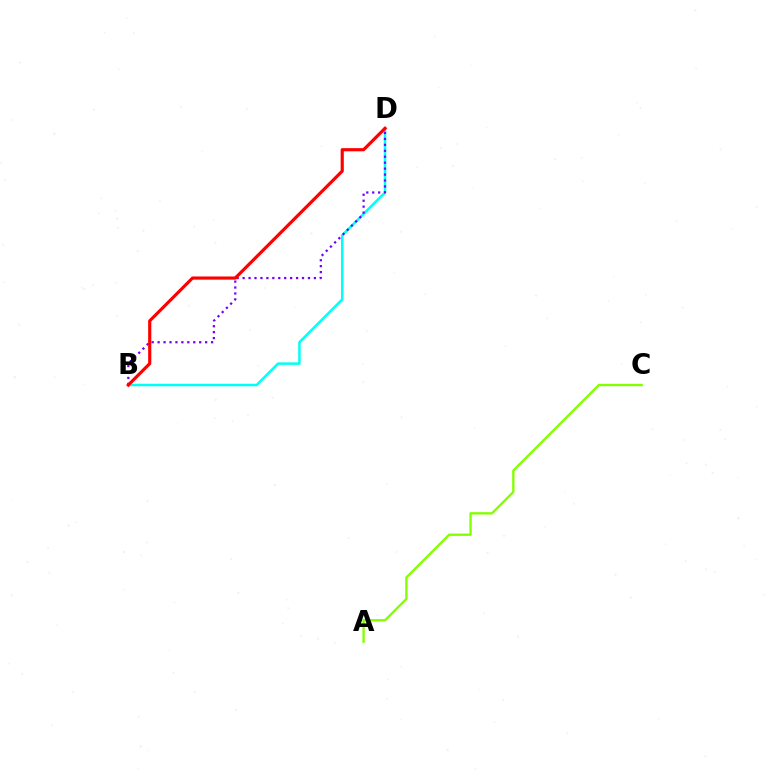{('B', 'D'): [{'color': '#00fff6', 'line_style': 'solid', 'thickness': 1.81}, {'color': '#7200ff', 'line_style': 'dotted', 'thickness': 1.61}, {'color': '#ff0000', 'line_style': 'solid', 'thickness': 2.28}], ('A', 'C'): [{'color': '#84ff00', 'line_style': 'solid', 'thickness': 1.7}]}